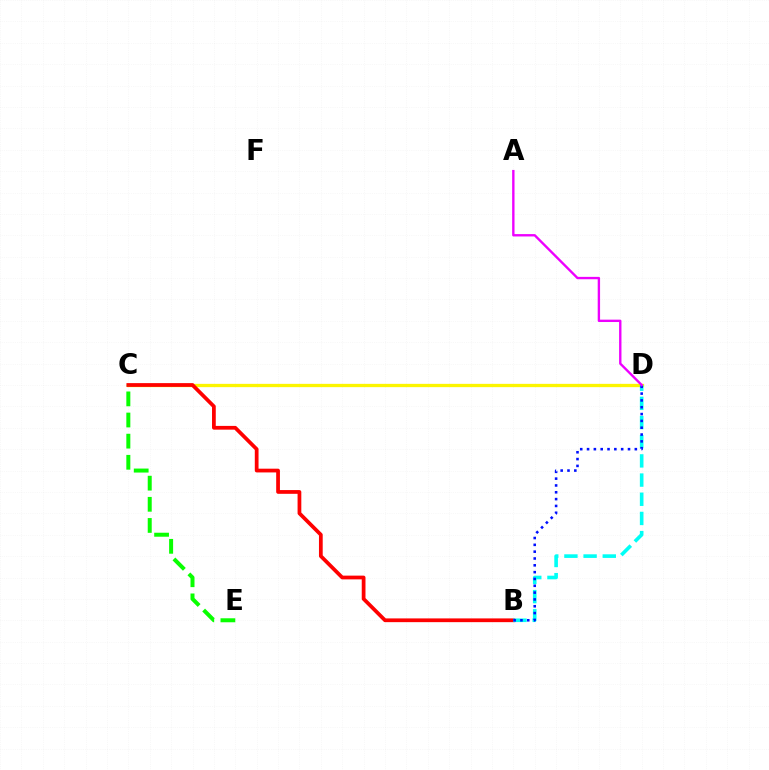{('C', 'D'): [{'color': '#fcf500', 'line_style': 'solid', 'thickness': 2.37}], ('B', 'C'): [{'color': '#ff0000', 'line_style': 'solid', 'thickness': 2.7}], ('B', 'D'): [{'color': '#00fff6', 'line_style': 'dashed', 'thickness': 2.61}, {'color': '#0010ff', 'line_style': 'dotted', 'thickness': 1.85}], ('A', 'D'): [{'color': '#ee00ff', 'line_style': 'solid', 'thickness': 1.71}], ('C', 'E'): [{'color': '#08ff00', 'line_style': 'dashed', 'thickness': 2.87}]}